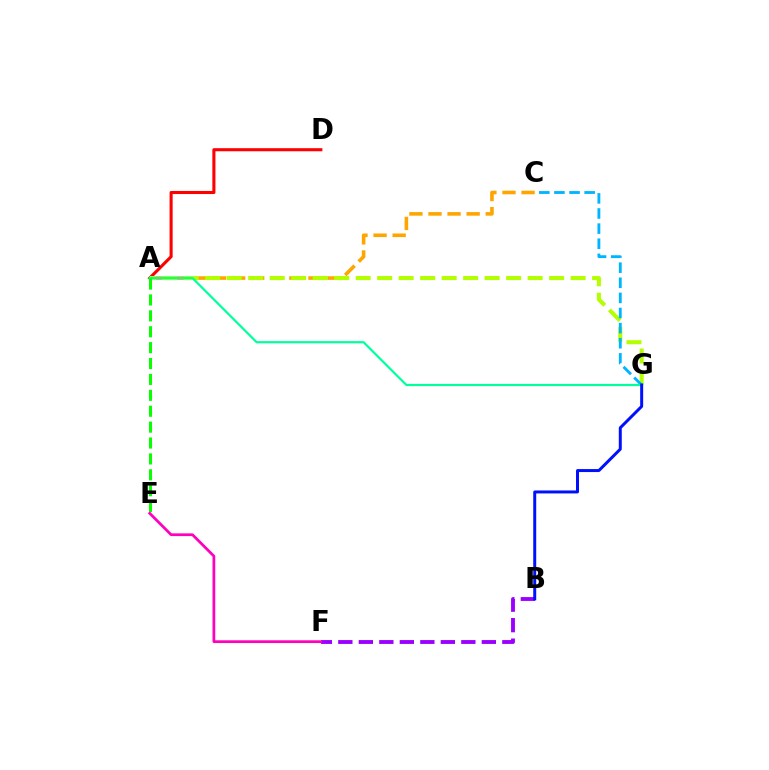{('A', 'C'): [{'color': '#ffa500', 'line_style': 'dashed', 'thickness': 2.59}], ('A', 'D'): [{'color': '#ff0000', 'line_style': 'solid', 'thickness': 2.22}], ('A', 'G'): [{'color': '#b3ff00', 'line_style': 'dashed', 'thickness': 2.92}, {'color': '#00ff9d', 'line_style': 'solid', 'thickness': 1.58}], ('C', 'G'): [{'color': '#00b5ff', 'line_style': 'dashed', 'thickness': 2.05}], ('B', 'F'): [{'color': '#9b00ff', 'line_style': 'dashed', 'thickness': 2.78}], ('B', 'G'): [{'color': '#0010ff', 'line_style': 'solid', 'thickness': 2.15}], ('A', 'E'): [{'color': '#08ff00', 'line_style': 'dashed', 'thickness': 2.16}], ('E', 'F'): [{'color': '#ff00bd', 'line_style': 'solid', 'thickness': 1.97}]}